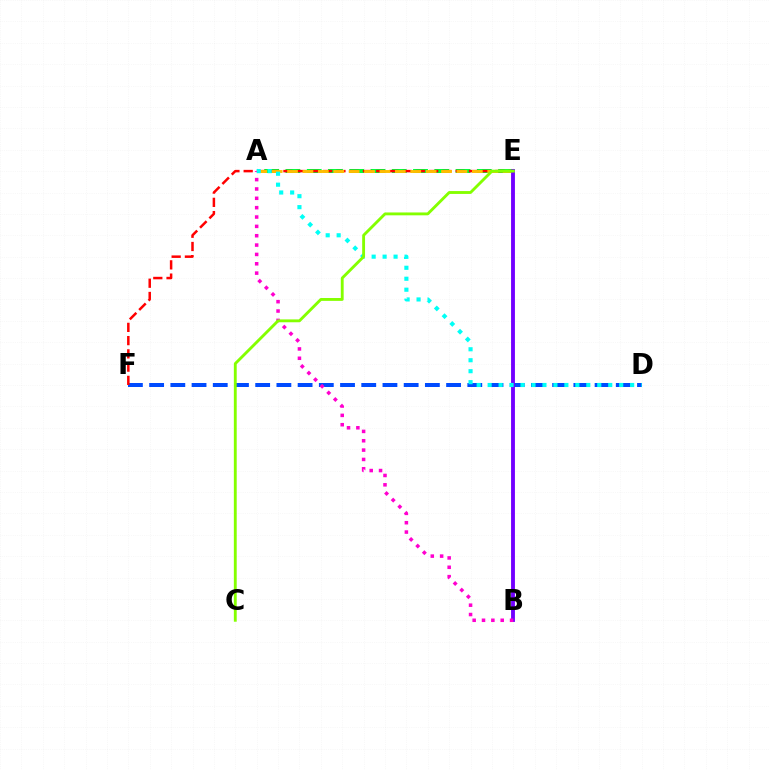{('D', 'F'): [{'color': '#004bff', 'line_style': 'dashed', 'thickness': 2.88}], ('A', 'E'): [{'color': '#00ff39', 'line_style': 'dashed', 'thickness': 2.89}, {'color': '#ffbd00', 'line_style': 'dashed', 'thickness': 2.09}], ('E', 'F'): [{'color': '#ff0000', 'line_style': 'dashed', 'thickness': 1.8}], ('B', 'E'): [{'color': '#7200ff', 'line_style': 'solid', 'thickness': 2.78}], ('A', 'B'): [{'color': '#ff00cf', 'line_style': 'dotted', 'thickness': 2.54}], ('A', 'D'): [{'color': '#00fff6', 'line_style': 'dotted', 'thickness': 2.98}], ('C', 'E'): [{'color': '#84ff00', 'line_style': 'solid', 'thickness': 2.06}]}